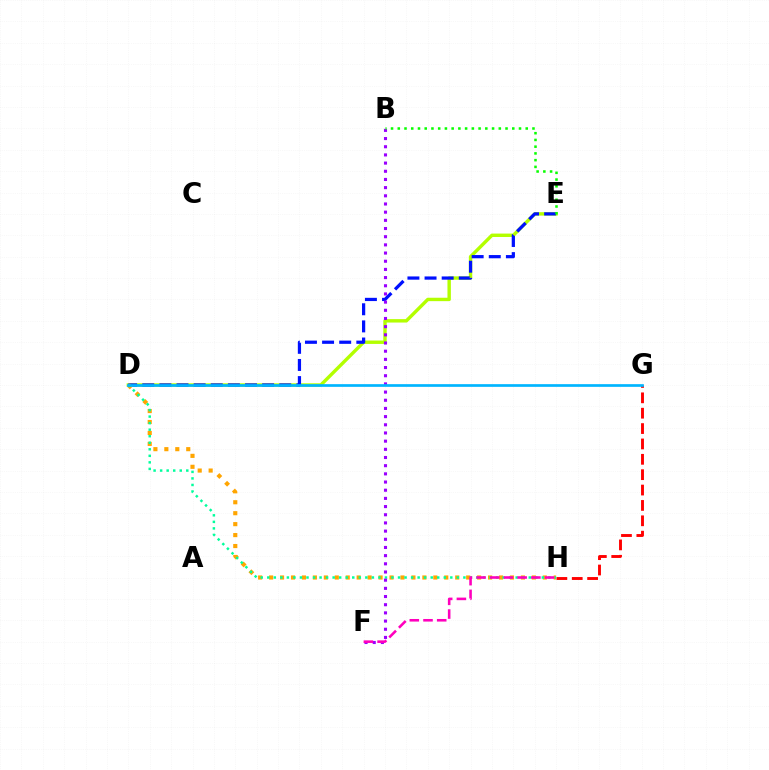{('D', 'E'): [{'color': '#b3ff00', 'line_style': 'solid', 'thickness': 2.45}, {'color': '#0010ff', 'line_style': 'dashed', 'thickness': 2.33}], ('G', 'H'): [{'color': '#ff0000', 'line_style': 'dashed', 'thickness': 2.09}], ('D', 'H'): [{'color': '#ffa500', 'line_style': 'dotted', 'thickness': 2.97}, {'color': '#00ff9d', 'line_style': 'dotted', 'thickness': 1.78}], ('B', 'F'): [{'color': '#9b00ff', 'line_style': 'dotted', 'thickness': 2.22}], ('B', 'E'): [{'color': '#08ff00', 'line_style': 'dotted', 'thickness': 1.83}], ('D', 'G'): [{'color': '#00b5ff', 'line_style': 'solid', 'thickness': 1.94}], ('F', 'H'): [{'color': '#ff00bd', 'line_style': 'dashed', 'thickness': 1.86}]}